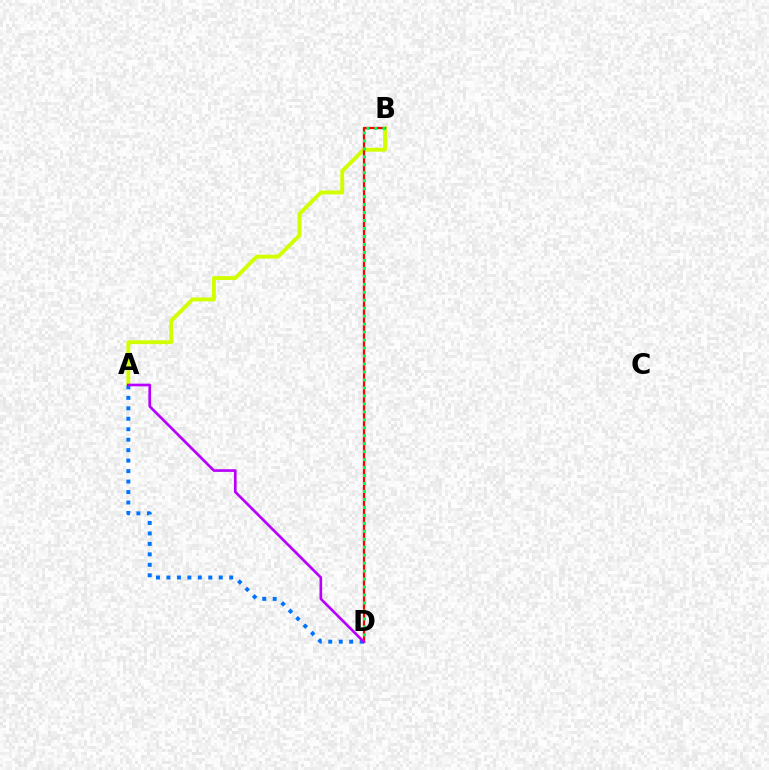{('A', 'B'): [{'color': '#d1ff00', 'line_style': 'solid', 'thickness': 2.81}], ('B', 'D'): [{'color': '#ff0000', 'line_style': 'solid', 'thickness': 1.65}, {'color': '#00ff5c', 'line_style': 'dotted', 'thickness': 2.16}], ('A', 'D'): [{'color': '#0074ff', 'line_style': 'dotted', 'thickness': 2.84}, {'color': '#b900ff', 'line_style': 'solid', 'thickness': 1.93}]}